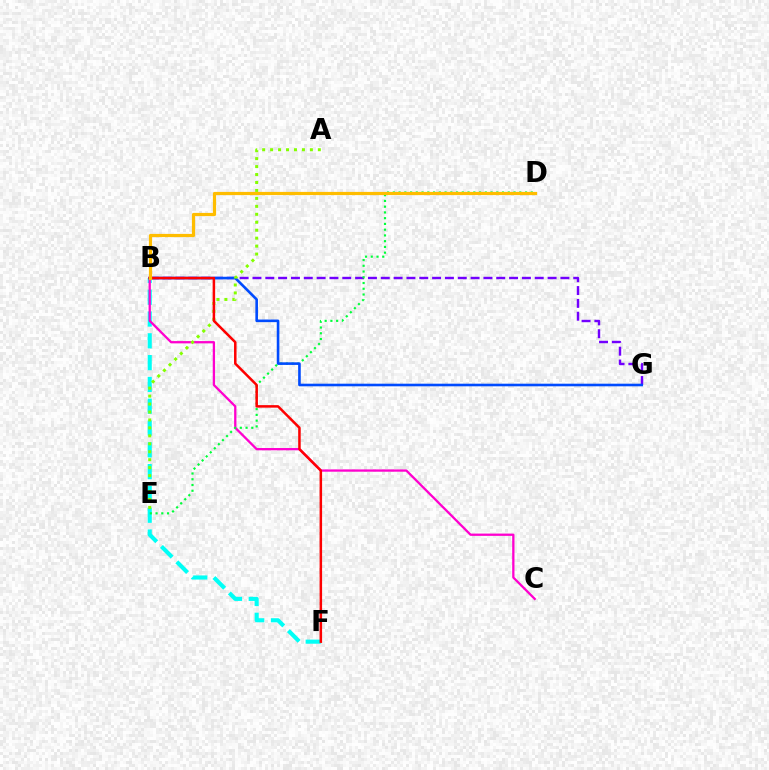{('B', 'F'): [{'color': '#00fff6', 'line_style': 'dashed', 'thickness': 2.96}, {'color': '#ff0000', 'line_style': 'solid', 'thickness': 1.81}], ('B', 'C'): [{'color': '#ff00cf', 'line_style': 'solid', 'thickness': 1.65}], ('B', 'G'): [{'color': '#7200ff', 'line_style': 'dashed', 'thickness': 1.74}, {'color': '#004bff', 'line_style': 'solid', 'thickness': 1.88}], ('D', 'E'): [{'color': '#00ff39', 'line_style': 'dotted', 'thickness': 1.56}], ('A', 'E'): [{'color': '#84ff00', 'line_style': 'dotted', 'thickness': 2.16}], ('B', 'D'): [{'color': '#ffbd00', 'line_style': 'solid', 'thickness': 2.3}]}